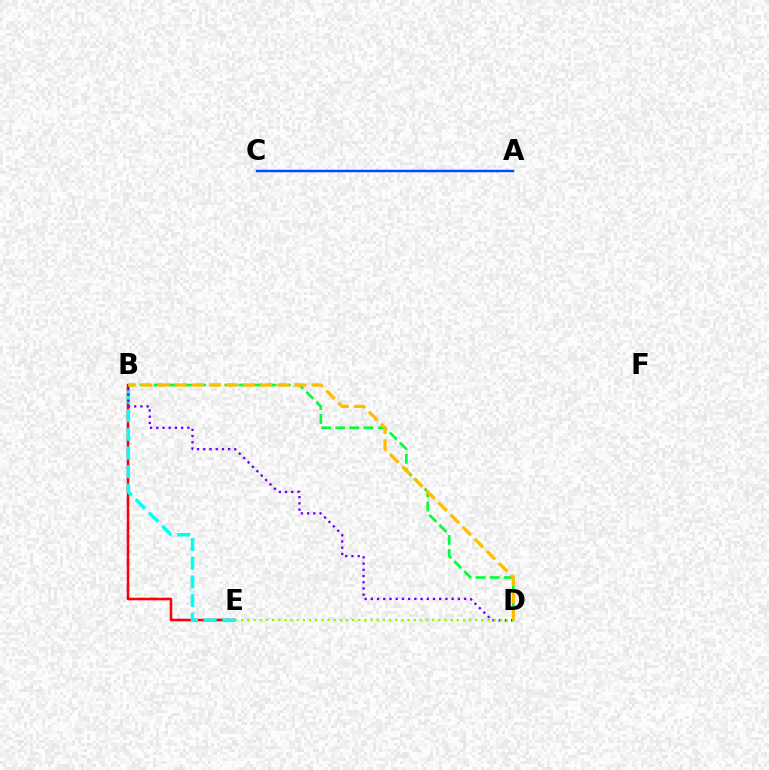{('A', 'C'): [{'color': '#004bff', 'line_style': 'solid', 'thickness': 1.78}], ('B', 'E'): [{'color': '#ff00cf', 'line_style': 'dashed', 'thickness': 1.67}, {'color': '#ff0000', 'line_style': 'solid', 'thickness': 1.74}, {'color': '#00fff6', 'line_style': 'dashed', 'thickness': 2.54}], ('B', 'D'): [{'color': '#00ff39', 'line_style': 'dashed', 'thickness': 1.92}, {'color': '#7200ff', 'line_style': 'dotted', 'thickness': 1.69}, {'color': '#ffbd00', 'line_style': 'dashed', 'thickness': 2.32}], ('D', 'E'): [{'color': '#84ff00', 'line_style': 'dotted', 'thickness': 1.67}]}